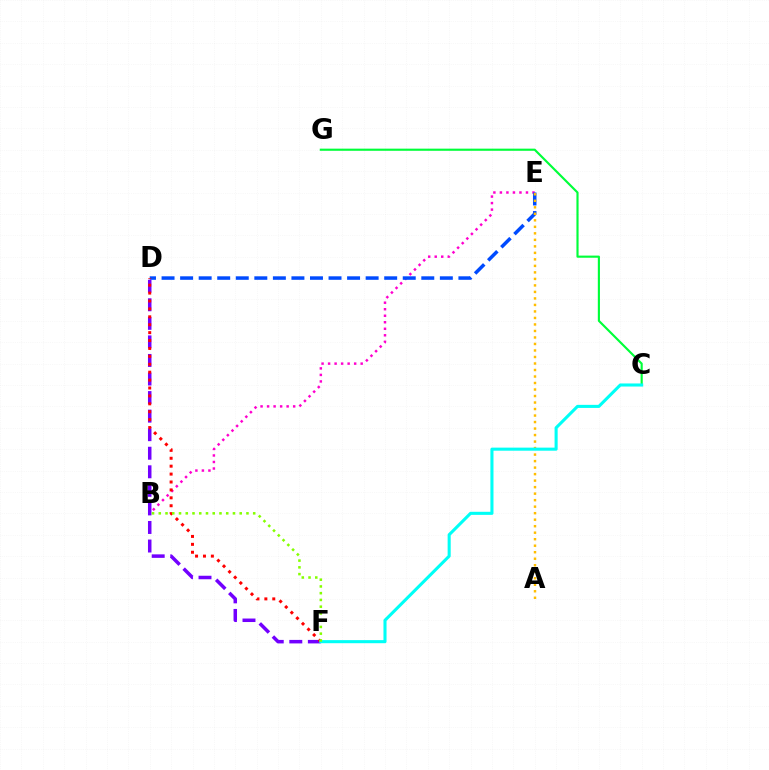{('B', 'E'): [{'color': '#ff00cf', 'line_style': 'dotted', 'thickness': 1.77}], ('D', 'E'): [{'color': '#004bff', 'line_style': 'dashed', 'thickness': 2.52}], ('A', 'E'): [{'color': '#ffbd00', 'line_style': 'dotted', 'thickness': 1.77}], ('D', 'F'): [{'color': '#7200ff', 'line_style': 'dashed', 'thickness': 2.52}, {'color': '#ff0000', 'line_style': 'dotted', 'thickness': 2.15}], ('C', 'G'): [{'color': '#00ff39', 'line_style': 'solid', 'thickness': 1.54}], ('C', 'F'): [{'color': '#00fff6', 'line_style': 'solid', 'thickness': 2.21}], ('B', 'F'): [{'color': '#84ff00', 'line_style': 'dotted', 'thickness': 1.83}]}